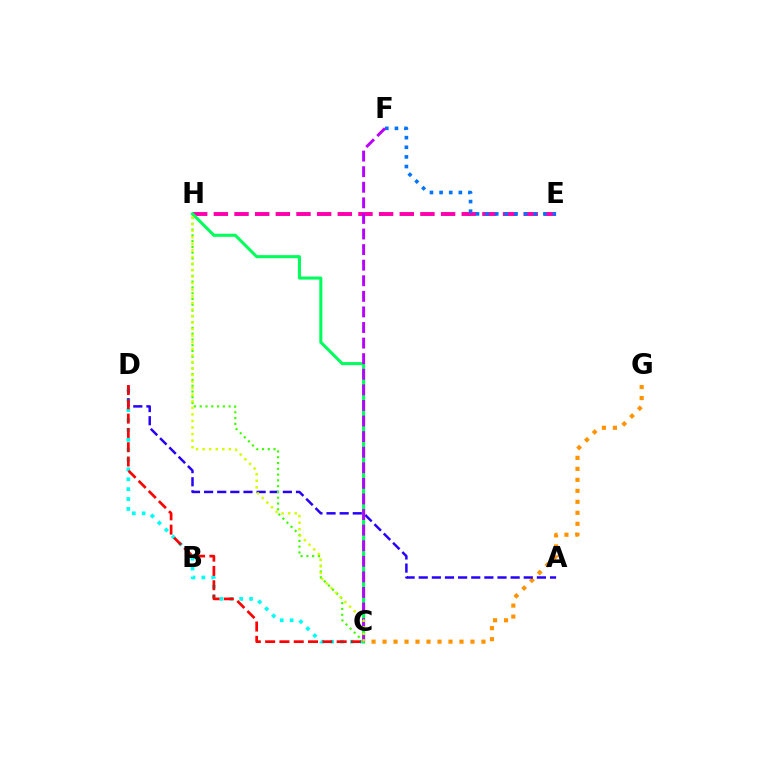{('E', 'H'): [{'color': '#ff00ac', 'line_style': 'dashed', 'thickness': 2.81}], ('E', 'F'): [{'color': '#0074ff', 'line_style': 'dotted', 'thickness': 2.62}], ('C', 'D'): [{'color': '#00fff6', 'line_style': 'dotted', 'thickness': 2.68}, {'color': '#ff0000', 'line_style': 'dashed', 'thickness': 1.94}], ('C', 'G'): [{'color': '#ff9400', 'line_style': 'dotted', 'thickness': 2.99}], ('A', 'D'): [{'color': '#2500ff', 'line_style': 'dashed', 'thickness': 1.78}], ('C', 'H'): [{'color': '#3dff00', 'line_style': 'dotted', 'thickness': 1.57}, {'color': '#00ff5c', 'line_style': 'solid', 'thickness': 2.22}, {'color': '#d1ff00', 'line_style': 'dotted', 'thickness': 1.78}], ('C', 'F'): [{'color': '#b900ff', 'line_style': 'dashed', 'thickness': 2.12}]}